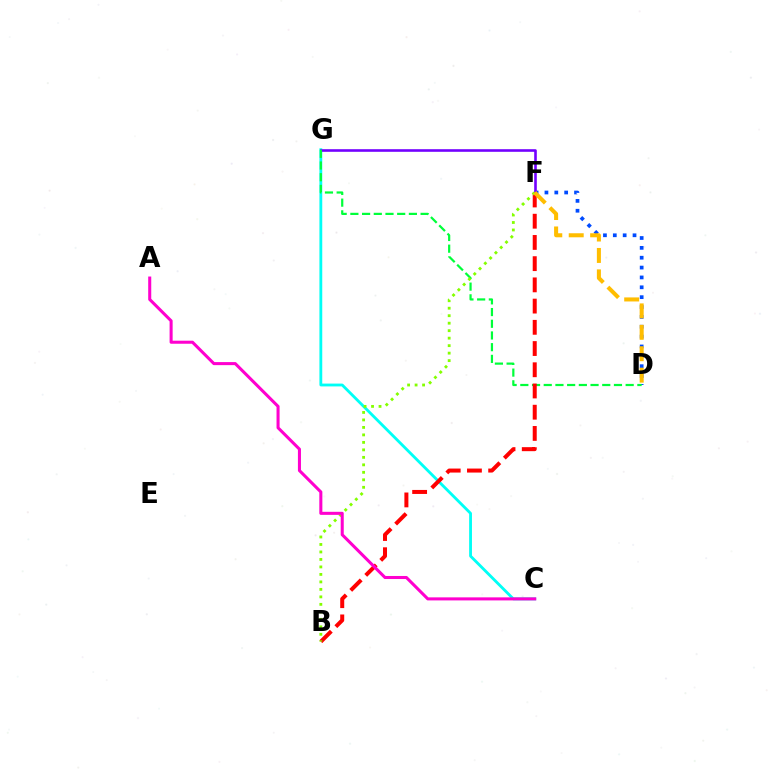{('C', 'G'): [{'color': '#00fff6', 'line_style': 'solid', 'thickness': 2.04}], ('D', 'F'): [{'color': '#004bff', 'line_style': 'dotted', 'thickness': 2.68}, {'color': '#ffbd00', 'line_style': 'dashed', 'thickness': 2.91}], ('F', 'G'): [{'color': '#7200ff', 'line_style': 'solid', 'thickness': 1.88}], ('D', 'G'): [{'color': '#00ff39', 'line_style': 'dashed', 'thickness': 1.59}], ('B', 'F'): [{'color': '#ff0000', 'line_style': 'dashed', 'thickness': 2.88}, {'color': '#84ff00', 'line_style': 'dotted', 'thickness': 2.03}], ('A', 'C'): [{'color': '#ff00cf', 'line_style': 'solid', 'thickness': 2.2}]}